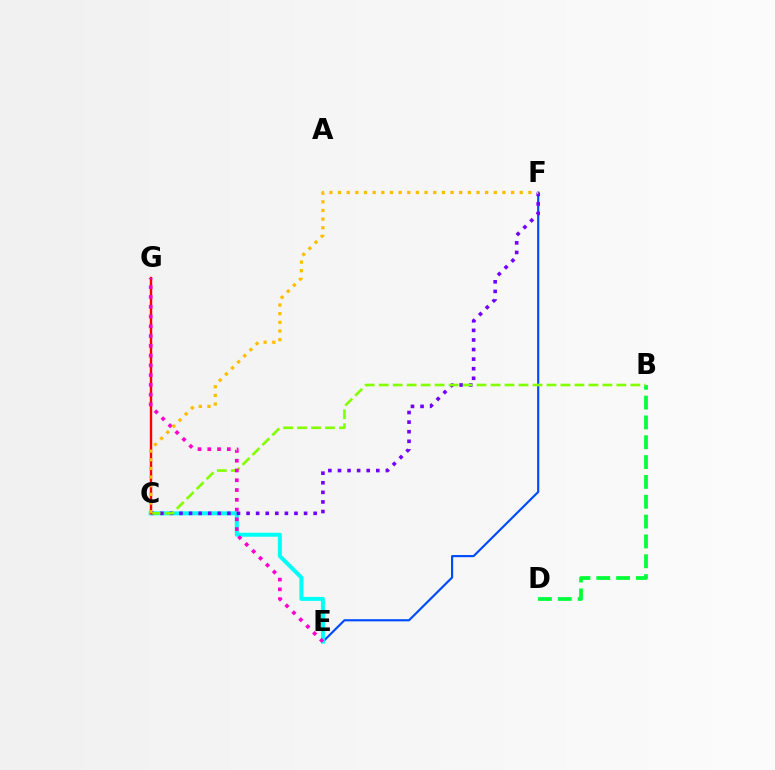{('B', 'D'): [{'color': '#00ff39', 'line_style': 'dashed', 'thickness': 2.69}], ('E', 'F'): [{'color': '#004bff', 'line_style': 'solid', 'thickness': 1.55}], ('C', 'E'): [{'color': '#00fff6', 'line_style': 'solid', 'thickness': 2.88}], ('C', 'F'): [{'color': '#7200ff', 'line_style': 'dotted', 'thickness': 2.6}, {'color': '#ffbd00', 'line_style': 'dotted', 'thickness': 2.35}], ('B', 'C'): [{'color': '#84ff00', 'line_style': 'dashed', 'thickness': 1.9}], ('C', 'G'): [{'color': '#ff0000', 'line_style': 'solid', 'thickness': 1.73}], ('E', 'G'): [{'color': '#ff00cf', 'line_style': 'dotted', 'thickness': 2.65}]}